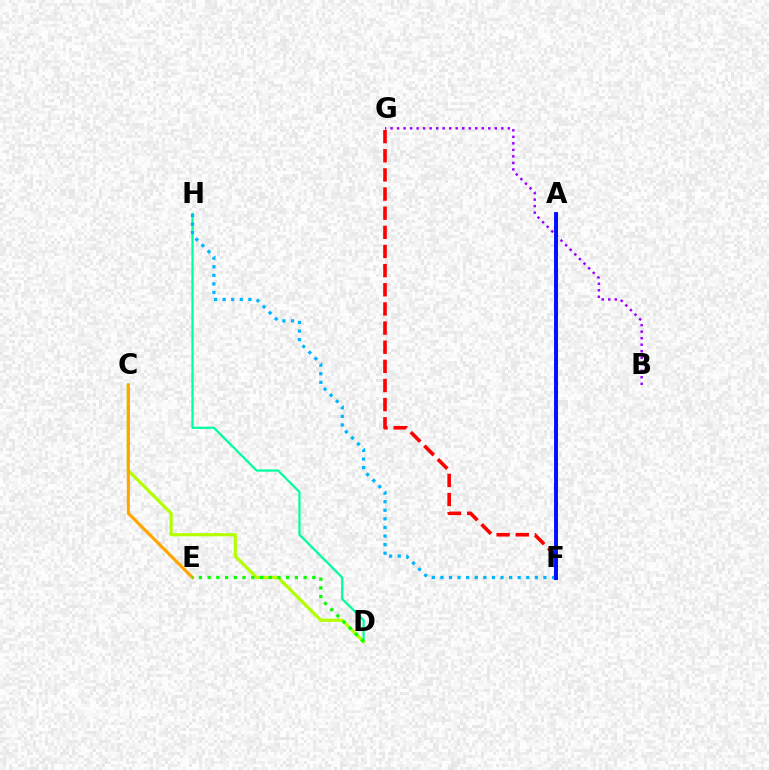{('F', 'G'): [{'color': '#ff0000', 'line_style': 'dashed', 'thickness': 2.6}], ('D', 'H'): [{'color': '#00ff9d', 'line_style': 'solid', 'thickness': 1.61}], ('C', 'D'): [{'color': '#b3ff00', 'line_style': 'solid', 'thickness': 2.29}], ('C', 'E'): [{'color': '#ffa500', 'line_style': 'solid', 'thickness': 2.23}], ('A', 'F'): [{'color': '#ff00bd', 'line_style': 'solid', 'thickness': 2.14}, {'color': '#0010ff', 'line_style': 'solid', 'thickness': 2.81}], ('F', 'H'): [{'color': '#00b5ff', 'line_style': 'dotted', 'thickness': 2.33}], ('B', 'G'): [{'color': '#9b00ff', 'line_style': 'dotted', 'thickness': 1.77}], ('D', 'E'): [{'color': '#08ff00', 'line_style': 'dotted', 'thickness': 2.37}]}